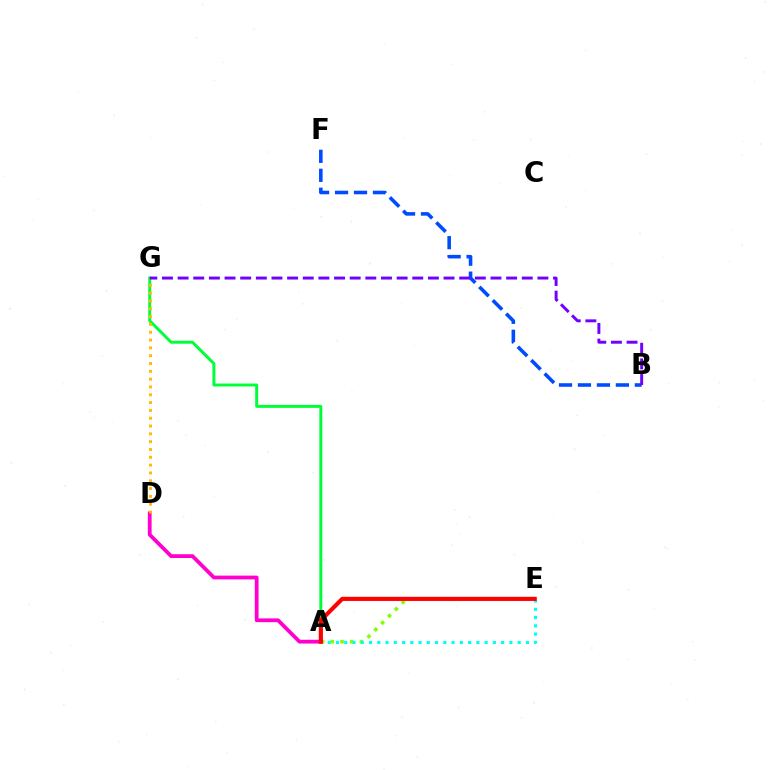{('A', 'E'): [{'color': '#84ff00', 'line_style': 'dotted', 'thickness': 2.63}, {'color': '#00fff6', 'line_style': 'dotted', 'thickness': 2.24}, {'color': '#ff0000', 'line_style': 'solid', 'thickness': 2.97}], ('B', 'F'): [{'color': '#004bff', 'line_style': 'dashed', 'thickness': 2.58}], ('A', 'G'): [{'color': '#00ff39', 'line_style': 'solid', 'thickness': 2.13}], ('A', 'D'): [{'color': '#ff00cf', 'line_style': 'solid', 'thickness': 2.72}], ('D', 'G'): [{'color': '#ffbd00', 'line_style': 'dotted', 'thickness': 2.12}], ('B', 'G'): [{'color': '#7200ff', 'line_style': 'dashed', 'thickness': 2.13}]}